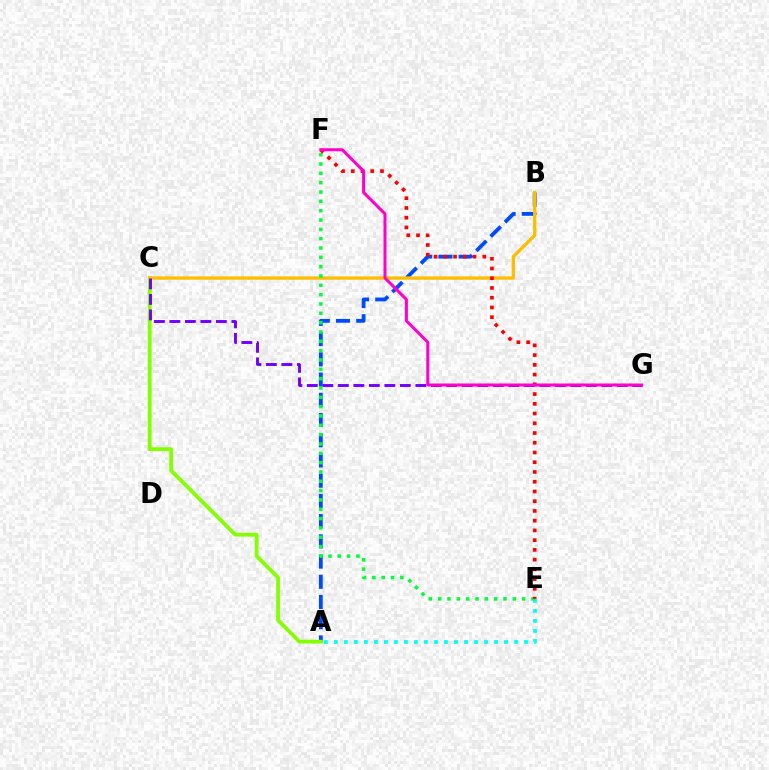{('A', 'E'): [{'color': '#00fff6', 'line_style': 'dotted', 'thickness': 2.72}], ('A', 'B'): [{'color': '#004bff', 'line_style': 'dashed', 'thickness': 2.75}], ('A', 'C'): [{'color': '#84ff00', 'line_style': 'solid', 'thickness': 2.71}], ('B', 'C'): [{'color': '#ffbd00', 'line_style': 'solid', 'thickness': 2.39}], ('C', 'G'): [{'color': '#7200ff', 'line_style': 'dashed', 'thickness': 2.11}], ('E', 'F'): [{'color': '#00ff39', 'line_style': 'dotted', 'thickness': 2.53}, {'color': '#ff0000', 'line_style': 'dotted', 'thickness': 2.65}], ('F', 'G'): [{'color': '#ff00cf', 'line_style': 'solid', 'thickness': 2.18}]}